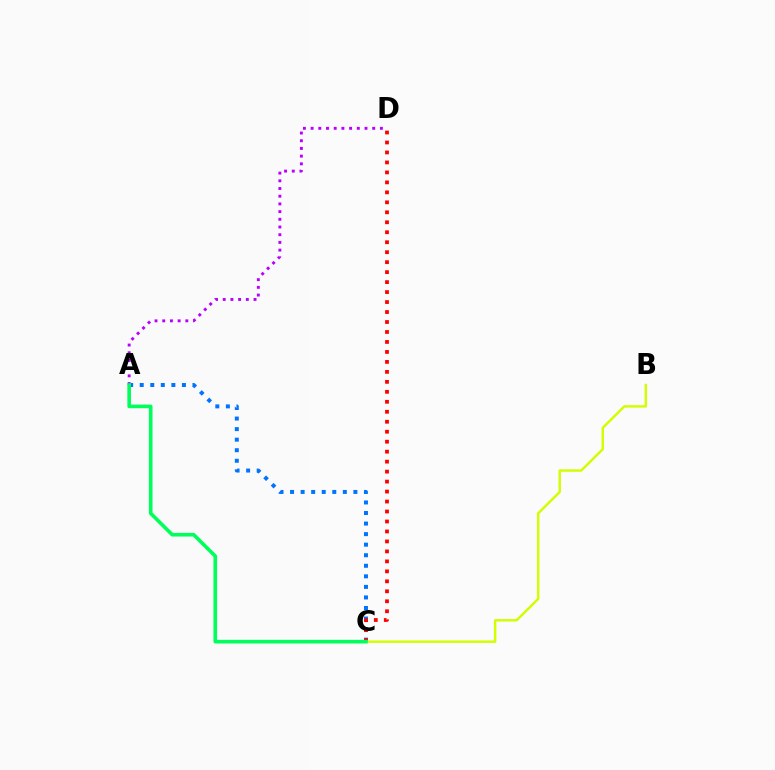{('A', 'D'): [{'color': '#b900ff', 'line_style': 'dotted', 'thickness': 2.09}], ('A', 'C'): [{'color': '#0074ff', 'line_style': 'dotted', 'thickness': 2.87}, {'color': '#00ff5c', 'line_style': 'solid', 'thickness': 2.6}], ('C', 'D'): [{'color': '#ff0000', 'line_style': 'dotted', 'thickness': 2.71}], ('B', 'C'): [{'color': '#d1ff00', 'line_style': 'solid', 'thickness': 1.77}]}